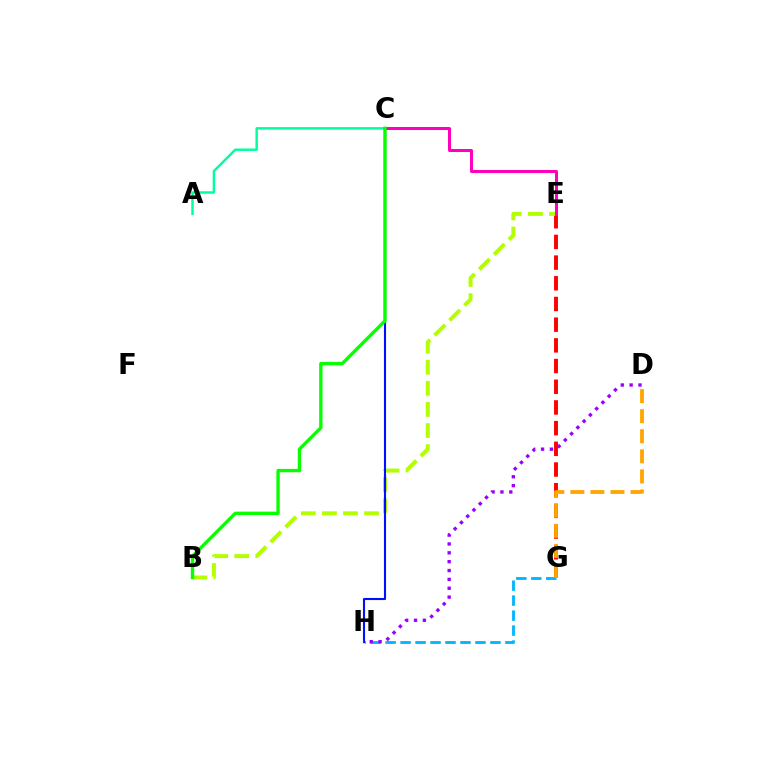{('E', 'G'): [{'color': '#ff0000', 'line_style': 'dashed', 'thickness': 2.81}], ('B', 'E'): [{'color': '#b3ff00', 'line_style': 'dashed', 'thickness': 2.86}], ('C', 'E'): [{'color': '#ff00bd', 'line_style': 'solid', 'thickness': 2.17}], ('A', 'C'): [{'color': '#00ff9d', 'line_style': 'solid', 'thickness': 1.77}], ('G', 'H'): [{'color': '#00b5ff', 'line_style': 'dashed', 'thickness': 2.03}], ('C', 'H'): [{'color': '#0010ff', 'line_style': 'solid', 'thickness': 1.51}], ('D', 'G'): [{'color': '#ffa500', 'line_style': 'dashed', 'thickness': 2.73}], ('D', 'H'): [{'color': '#9b00ff', 'line_style': 'dotted', 'thickness': 2.41}], ('B', 'C'): [{'color': '#08ff00', 'line_style': 'solid', 'thickness': 2.42}]}